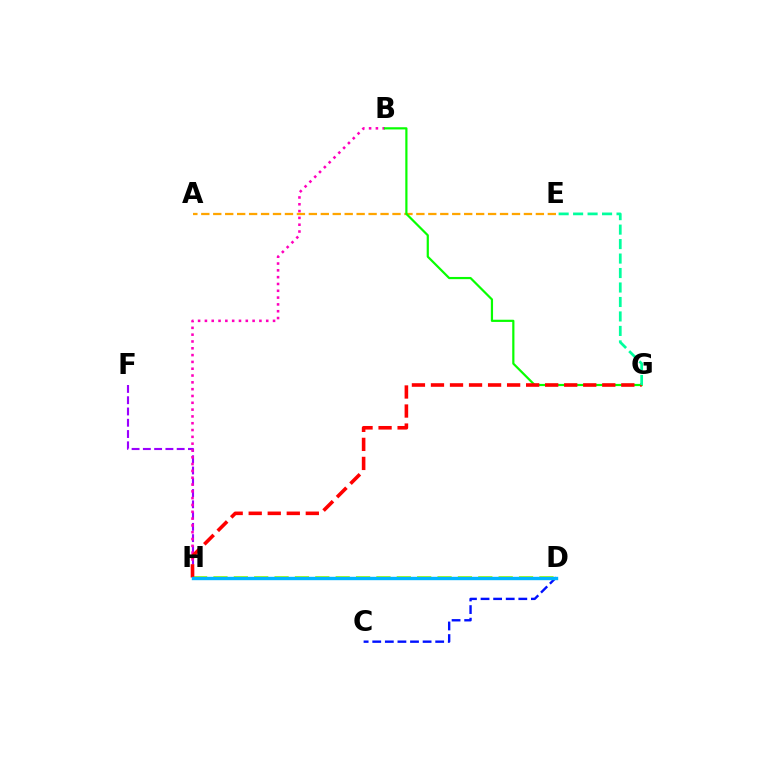{('D', 'H'): [{'color': '#b3ff00', 'line_style': 'dashed', 'thickness': 2.77}, {'color': '#00b5ff', 'line_style': 'solid', 'thickness': 2.44}], ('A', 'E'): [{'color': '#ffa500', 'line_style': 'dashed', 'thickness': 1.62}], ('C', 'D'): [{'color': '#0010ff', 'line_style': 'dashed', 'thickness': 1.71}], ('F', 'H'): [{'color': '#9b00ff', 'line_style': 'dashed', 'thickness': 1.53}], ('B', 'H'): [{'color': '#ff00bd', 'line_style': 'dotted', 'thickness': 1.85}], ('B', 'G'): [{'color': '#08ff00', 'line_style': 'solid', 'thickness': 1.59}], ('G', 'H'): [{'color': '#ff0000', 'line_style': 'dashed', 'thickness': 2.59}], ('E', 'G'): [{'color': '#00ff9d', 'line_style': 'dashed', 'thickness': 1.97}]}